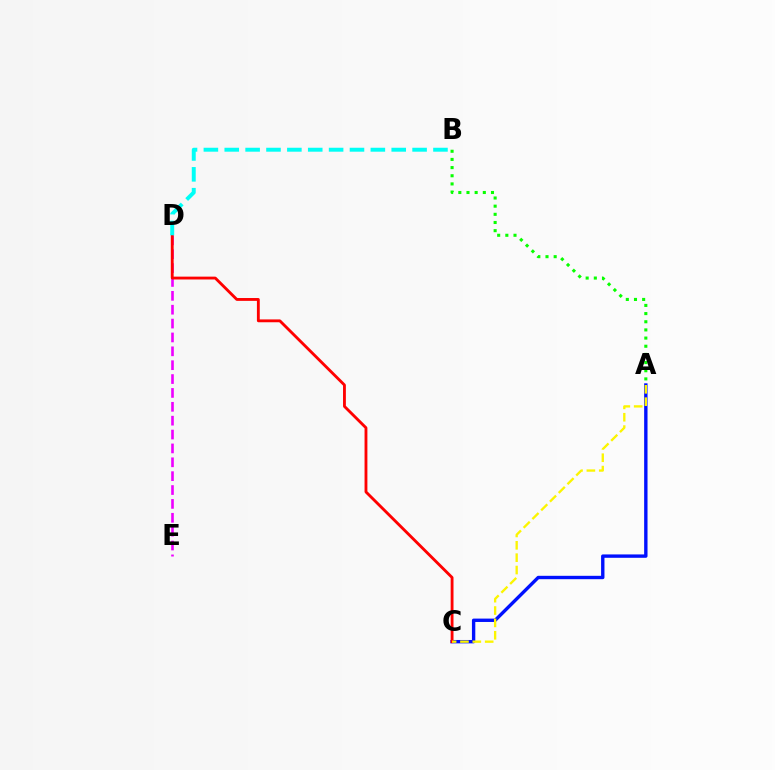{('A', 'C'): [{'color': '#0010ff', 'line_style': 'solid', 'thickness': 2.43}, {'color': '#fcf500', 'line_style': 'dashed', 'thickness': 1.68}], ('A', 'B'): [{'color': '#08ff00', 'line_style': 'dotted', 'thickness': 2.22}], ('D', 'E'): [{'color': '#ee00ff', 'line_style': 'dashed', 'thickness': 1.88}], ('C', 'D'): [{'color': '#ff0000', 'line_style': 'solid', 'thickness': 2.05}], ('B', 'D'): [{'color': '#00fff6', 'line_style': 'dashed', 'thickness': 2.84}]}